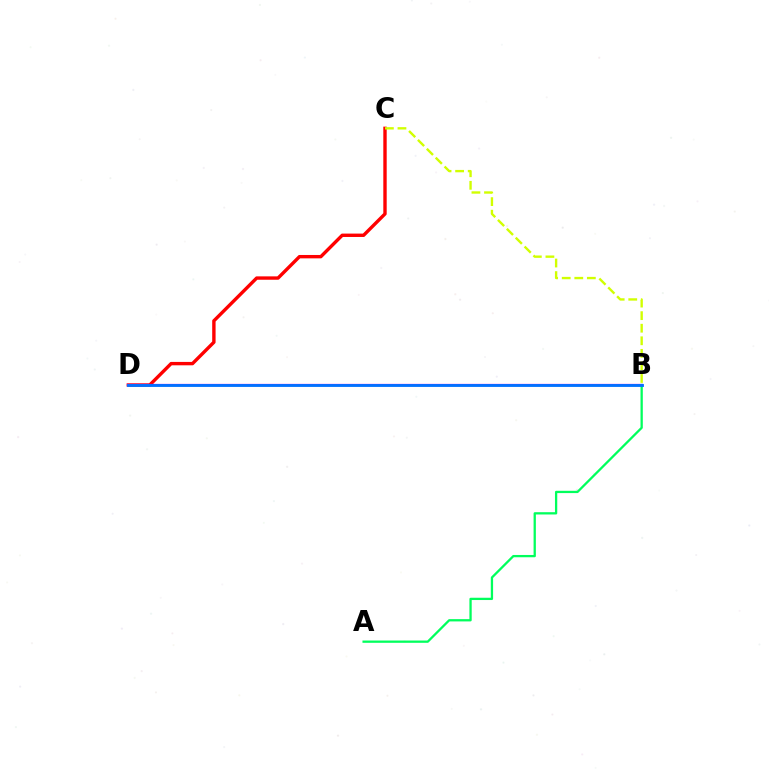{('C', 'D'): [{'color': '#ff0000', 'line_style': 'solid', 'thickness': 2.44}], ('A', 'B'): [{'color': '#00ff5c', 'line_style': 'solid', 'thickness': 1.65}], ('B', 'D'): [{'color': '#b900ff', 'line_style': 'solid', 'thickness': 1.62}, {'color': '#0074ff', 'line_style': 'solid', 'thickness': 2.05}], ('B', 'C'): [{'color': '#d1ff00', 'line_style': 'dashed', 'thickness': 1.71}]}